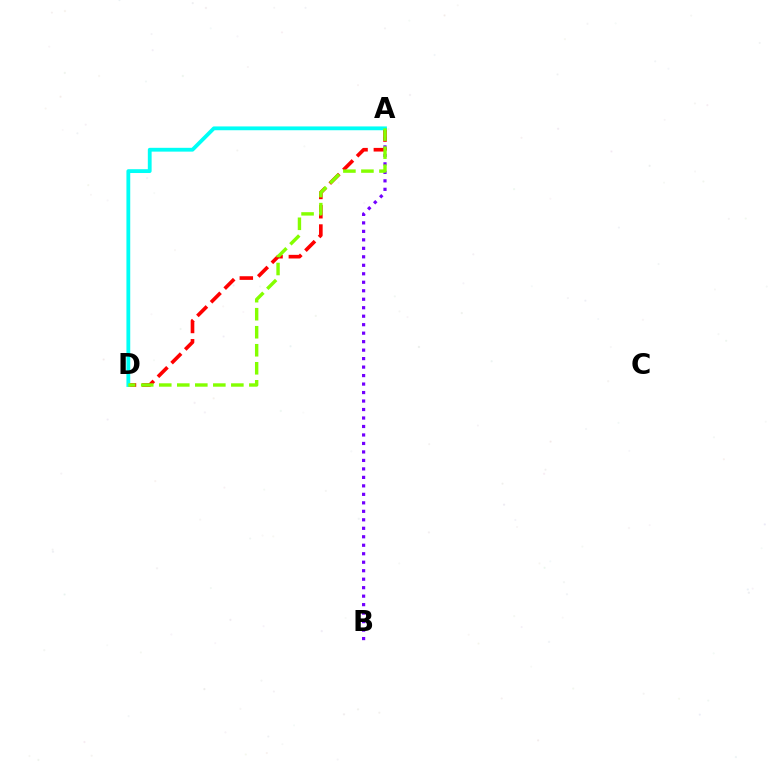{('A', 'B'): [{'color': '#7200ff', 'line_style': 'dotted', 'thickness': 2.3}], ('A', 'D'): [{'color': '#ff0000', 'line_style': 'dashed', 'thickness': 2.62}, {'color': '#00fff6', 'line_style': 'solid', 'thickness': 2.74}, {'color': '#84ff00', 'line_style': 'dashed', 'thickness': 2.45}]}